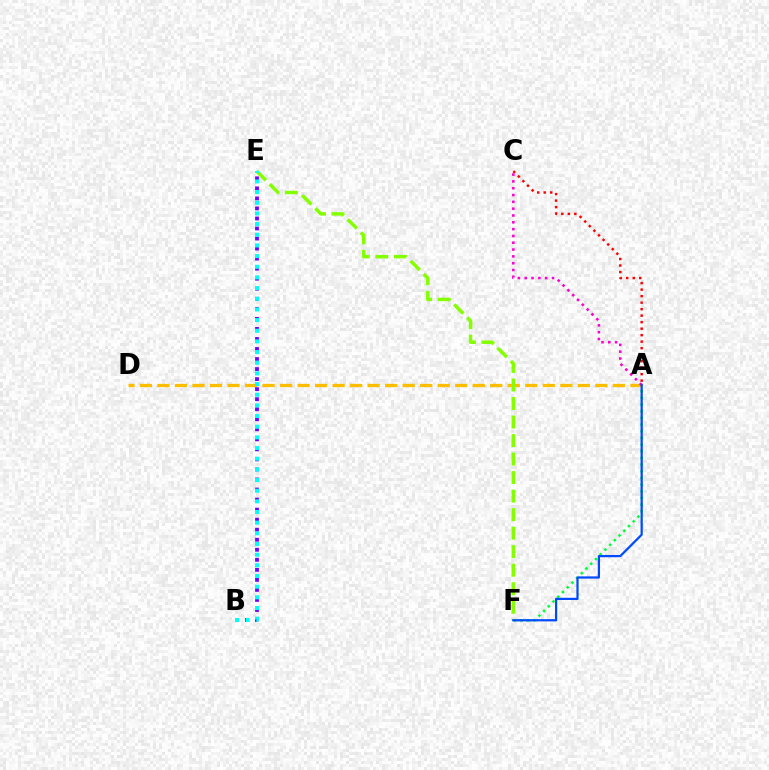{('A', 'F'): [{'color': '#00ff39', 'line_style': 'dotted', 'thickness': 1.81}, {'color': '#004bff', 'line_style': 'solid', 'thickness': 1.61}], ('A', 'C'): [{'color': '#ff0000', 'line_style': 'dotted', 'thickness': 1.77}, {'color': '#ff00cf', 'line_style': 'dotted', 'thickness': 1.85}], ('A', 'D'): [{'color': '#ffbd00', 'line_style': 'dashed', 'thickness': 2.38}], ('E', 'F'): [{'color': '#84ff00', 'line_style': 'dashed', 'thickness': 2.52}], ('B', 'E'): [{'color': '#7200ff', 'line_style': 'dotted', 'thickness': 2.73}, {'color': '#00fff6', 'line_style': 'dotted', 'thickness': 2.9}]}